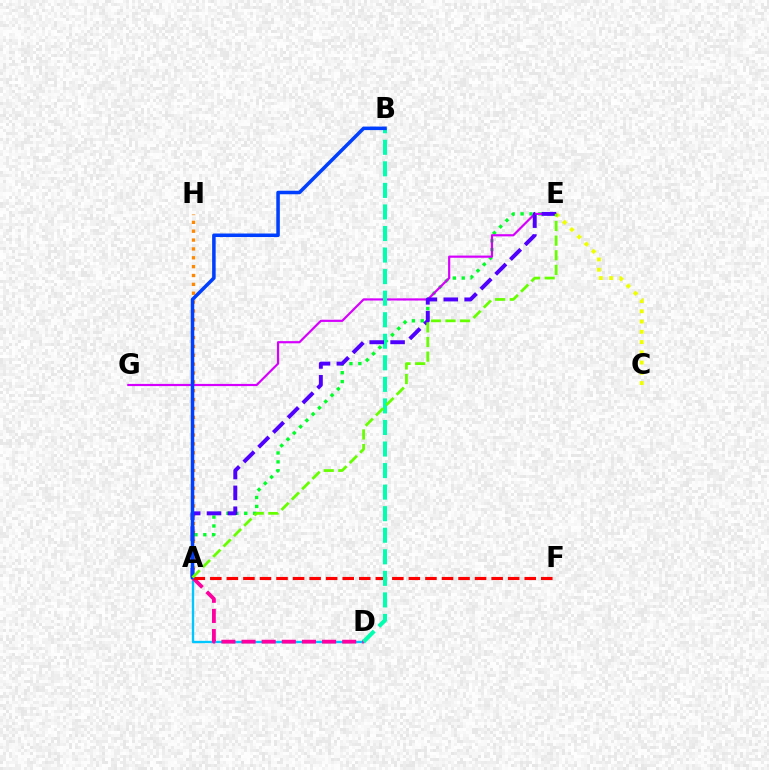{('A', 'D'): [{'color': '#00c7ff', 'line_style': 'solid', 'thickness': 1.68}, {'color': '#ff00a0', 'line_style': 'dashed', 'thickness': 2.73}], ('A', 'H'): [{'color': '#ff8800', 'line_style': 'dotted', 'thickness': 2.41}], ('A', 'F'): [{'color': '#ff0000', 'line_style': 'dashed', 'thickness': 2.25}], ('A', 'E'): [{'color': '#00ff27', 'line_style': 'dotted', 'thickness': 2.42}, {'color': '#4f00ff', 'line_style': 'dashed', 'thickness': 2.83}, {'color': '#66ff00', 'line_style': 'dashed', 'thickness': 1.99}], ('E', 'G'): [{'color': '#d600ff', 'line_style': 'solid', 'thickness': 1.57}], ('B', 'D'): [{'color': '#00ffaf', 'line_style': 'dashed', 'thickness': 2.93}], ('C', 'E'): [{'color': '#eeff00', 'line_style': 'dotted', 'thickness': 2.79}], ('A', 'B'): [{'color': '#003fff', 'line_style': 'solid', 'thickness': 2.54}]}